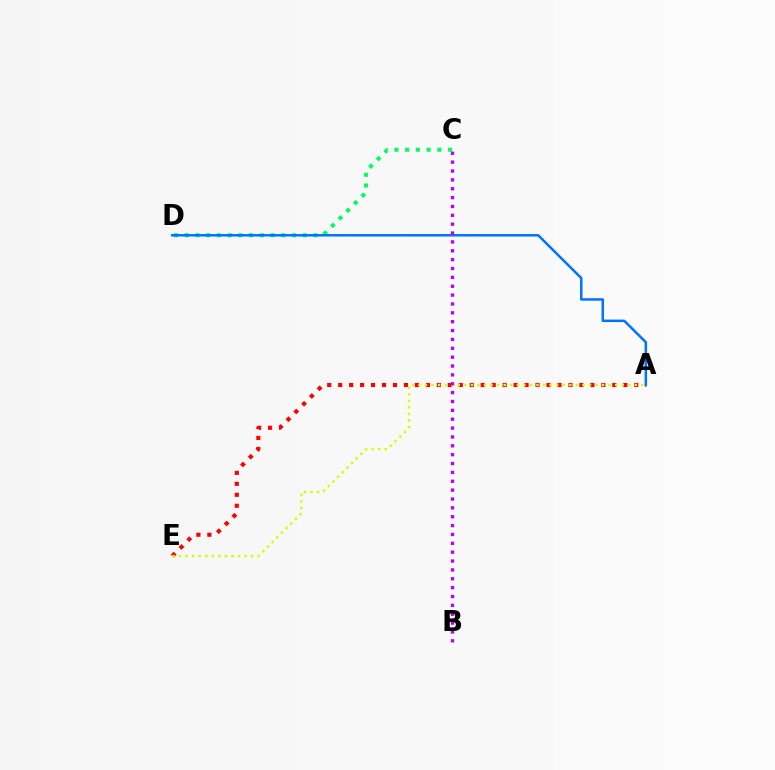{('A', 'E'): [{'color': '#ff0000', 'line_style': 'dotted', 'thickness': 2.98}, {'color': '#d1ff00', 'line_style': 'dotted', 'thickness': 1.78}], ('C', 'D'): [{'color': '#00ff5c', 'line_style': 'dotted', 'thickness': 2.92}], ('A', 'D'): [{'color': '#0074ff', 'line_style': 'solid', 'thickness': 1.8}], ('B', 'C'): [{'color': '#b900ff', 'line_style': 'dotted', 'thickness': 2.41}]}